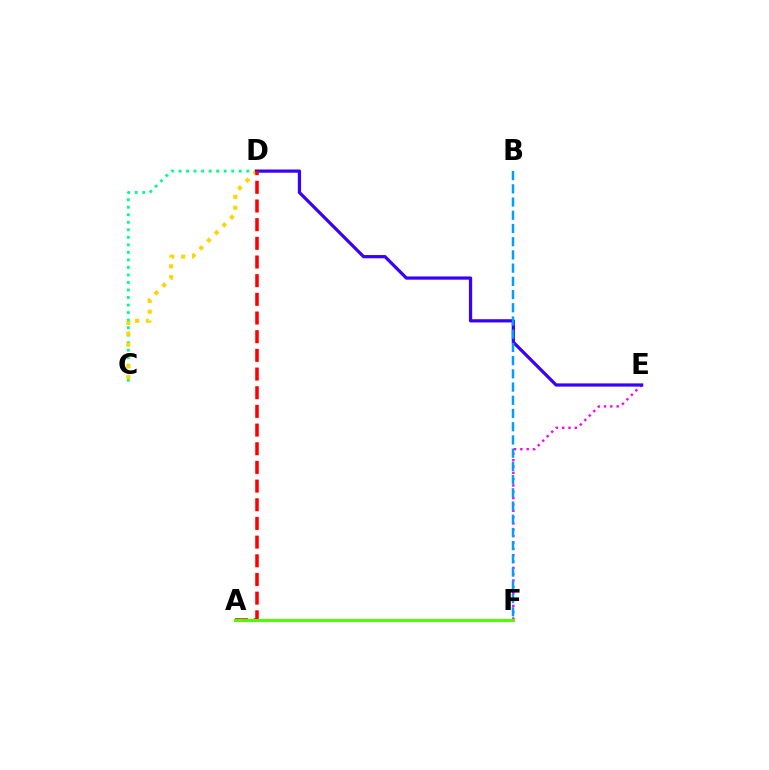{('E', 'F'): [{'color': '#ff00ed', 'line_style': 'dotted', 'thickness': 1.72}], ('C', 'D'): [{'color': '#00ff86', 'line_style': 'dotted', 'thickness': 2.04}, {'color': '#ffd500', 'line_style': 'dotted', 'thickness': 2.95}], ('D', 'E'): [{'color': '#3700ff', 'line_style': 'solid', 'thickness': 2.33}], ('B', 'F'): [{'color': '#009eff', 'line_style': 'dashed', 'thickness': 1.8}], ('A', 'D'): [{'color': '#ff0000', 'line_style': 'dashed', 'thickness': 2.54}], ('A', 'F'): [{'color': '#4fff00', 'line_style': 'solid', 'thickness': 2.23}]}